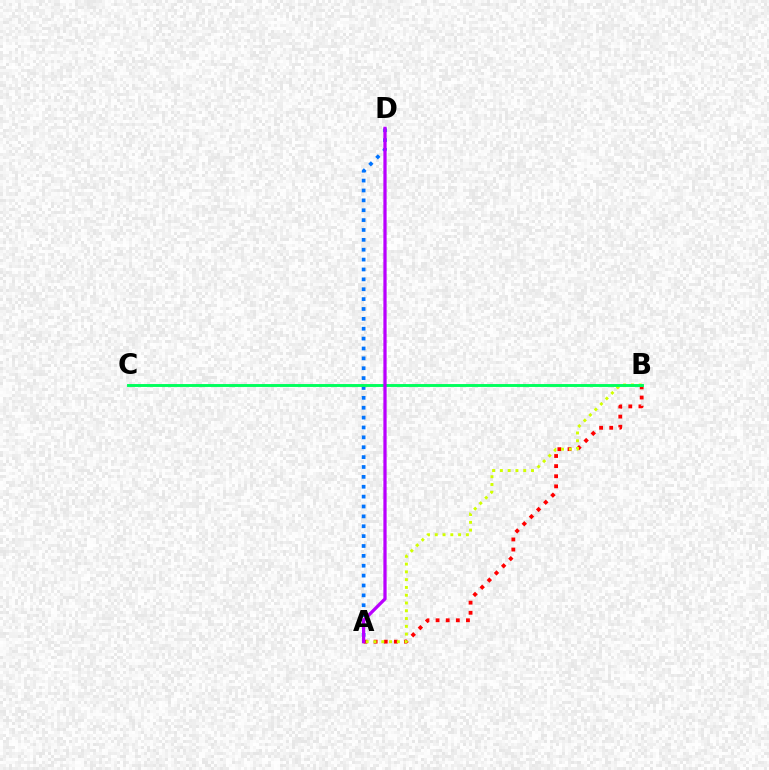{('A', 'B'): [{'color': '#ff0000', 'line_style': 'dotted', 'thickness': 2.75}, {'color': '#d1ff00', 'line_style': 'dotted', 'thickness': 2.11}], ('A', 'D'): [{'color': '#0074ff', 'line_style': 'dotted', 'thickness': 2.68}, {'color': '#b900ff', 'line_style': 'solid', 'thickness': 2.34}], ('B', 'C'): [{'color': '#00ff5c', 'line_style': 'solid', 'thickness': 2.09}]}